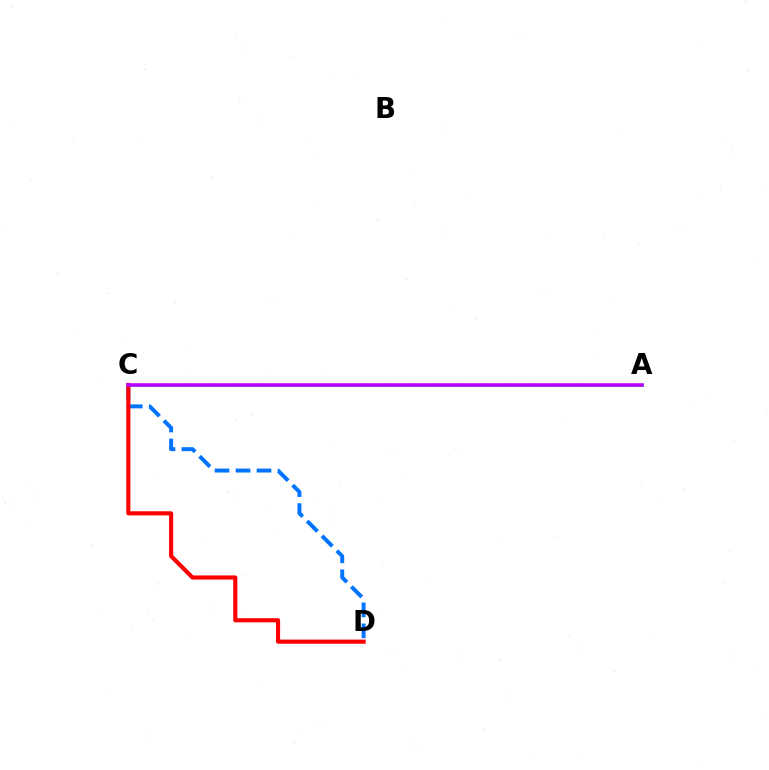{('A', 'C'): [{'color': '#00ff5c', 'line_style': 'solid', 'thickness': 1.84}, {'color': '#d1ff00', 'line_style': 'dashed', 'thickness': 1.61}, {'color': '#b900ff', 'line_style': 'solid', 'thickness': 2.57}], ('C', 'D'): [{'color': '#0074ff', 'line_style': 'dashed', 'thickness': 2.85}, {'color': '#ff0000', 'line_style': 'solid', 'thickness': 2.97}]}